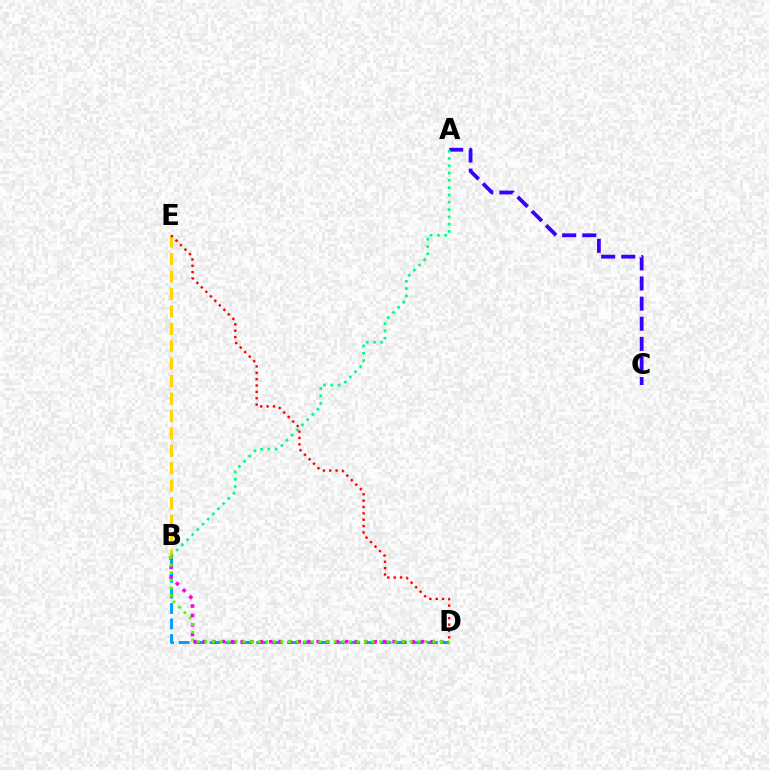{('A', 'C'): [{'color': '#3700ff', 'line_style': 'dashed', 'thickness': 2.73}], ('B', 'D'): [{'color': '#009eff', 'line_style': 'dashed', 'thickness': 2.11}, {'color': '#ff00ed', 'line_style': 'dotted', 'thickness': 2.58}, {'color': '#4fff00', 'line_style': 'dotted', 'thickness': 2.06}], ('B', 'E'): [{'color': '#ffd500', 'line_style': 'dashed', 'thickness': 2.37}], ('A', 'B'): [{'color': '#00ff86', 'line_style': 'dotted', 'thickness': 1.98}], ('D', 'E'): [{'color': '#ff0000', 'line_style': 'dotted', 'thickness': 1.73}]}